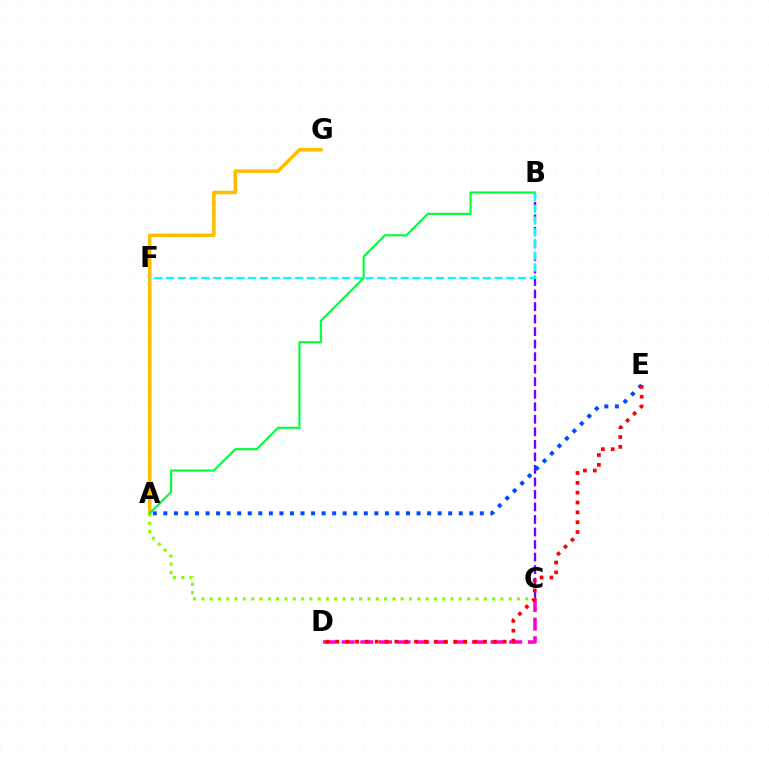{('A', 'G'): [{'color': '#ffbd00', 'line_style': 'solid', 'thickness': 2.54}], ('B', 'C'): [{'color': '#7200ff', 'line_style': 'dashed', 'thickness': 1.7}], ('A', 'C'): [{'color': '#84ff00', 'line_style': 'dotted', 'thickness': 2.26}], ('A', 'E'): [{'color': '#004bff', 'line_style': 'dotted', 'thickness': 2.87}], ('B', 'F'): [{'color': '#00fff6', 'line_style': 'dashed', 'thickness': 1.59}], ('C', 'D'): [{'color': '#ff00cf', 'line_style': 'dashed', 'thickness': 2.53}], ('D', 'E'): [{'color': '#ff0000', 'line_style': 'dotted', 'thickness': 2.67}], ('A', 'B'): [{'color': '#00ff39', 'line_style': 'solid', 'thickness': 1.53}]}